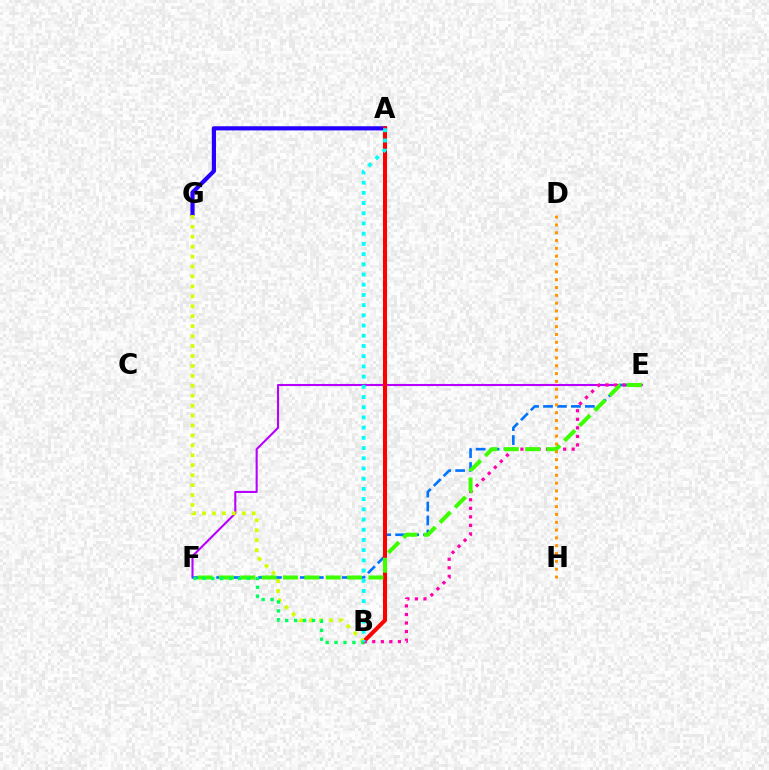{('E', 'F'): [{'color': '#b900ff', 'line_style': 'solid', 'thickness': 1.51}, {'color': '#0074ff', 'line_style': 'dashed', 'thickness': 1.9}, {'color': '#3dff00', 'line_style': 'dashed', 'thickness': 2.9}], ('A', 'G'): [{'color': '#2500ff', 'line_style': 'solid', 'thickness': 3.0}], ('A', 'B'): [{'color': '#ff0000', 'line_style': 'solid', 'thickness': 2.91}, {'color': '#00fff6', 'line_style': 'dotted', 'thickness': 2.77}], ('B', 'G'): [{'color': '#d1ff00', 'line_style': 'dotted', 'thickness': 2.7}], ('B', 'E'): [{'color': '#ff00ac', 'line_style': 'dotted', 'thickness': 2.32}], ('B', 'F'): [{'color': '#00ff5c', 'line_style': 'dotted', 'thickness': 2.42}], ('D', 'H'): [{'color': '#ff9400', 'line_style': 'dotted', 'thickness': 2.13}]}